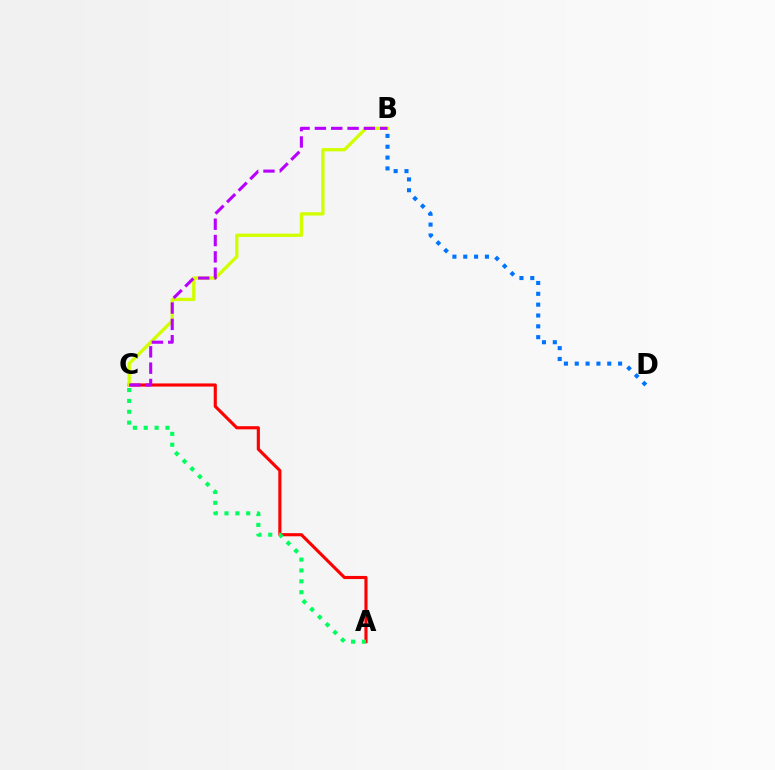{('A', 'C'): [{'color': '#ff0000', 'line_style': 'solid', 'thickness': 2.25}, {'color': '#00ff5c', 'line_style': 'dotted', 'thickness': 2.95}], ('B', 'C'): [{'color': '#d1ff00', 'line_style': 'solid', 'thickness': 2.38}, {'color': '#b900ff', 'line_style': 'dashed', 'thickness': 2.22}], ('B', 'D'): [{'color': '#0074ff', 'line_style': 'dotted', 'thickness': 2.94}]}